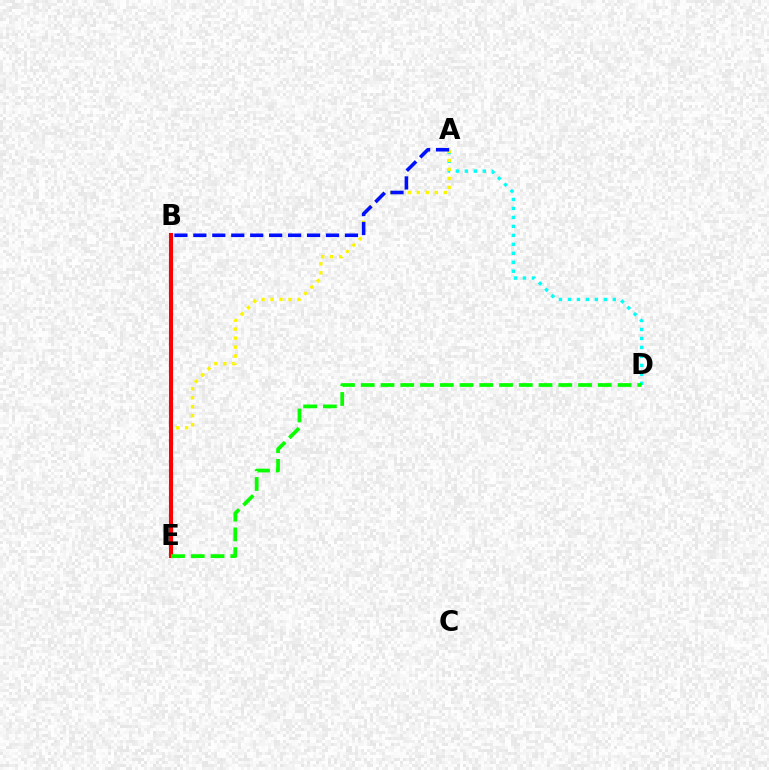{('A', 'D'): [{'color': '#00fff6', 'line_style': 'dotted', 'thickness': 2.44}], ('B', 'E'): [{'color': '#ee00ff', 'line_style': 'solid', 'thickness': 2.04}, {'color': '#ff0000', 'line_style': 'solid', 'thickness': 2.95}], ('A', 'E'): [{'color': '#fcf500', 'line_style': 'dotted', 'thickness': 2.44}], ('A', 'B'): [{'color': '#0010ff', 'line_style': 'dashed', 'thickness': 2.57}], ('D', 'E'): [{'color': '#08ff00', 'line_style': 'dashed', 'thickness': 2.68}]}